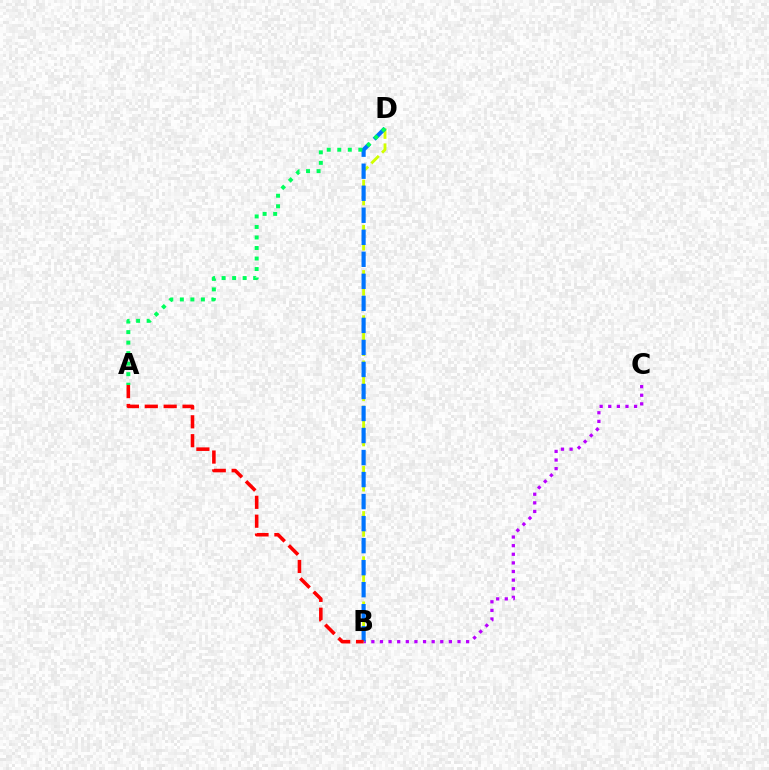{('B', 'C'): [{'color': '#b900ff', 'line_style': 'dotted', 'thickness': 2.34}], ('B', 'D'): [{'color': '#d1ff00', 'line_style': 'dashed', 'thickness': 2.05}, {'color': '#0074ff', 'line_style': 'dashed', 'thickness': 2.99}], ('A', 'B'): [{'color': '#ff0000', 'line_style': 'dashed', 'thickness': 2.56}], ('A', 'D'): [{'color': '#00ff5c', 'line_style': 'dotted', 'thickness': 2.86}]}